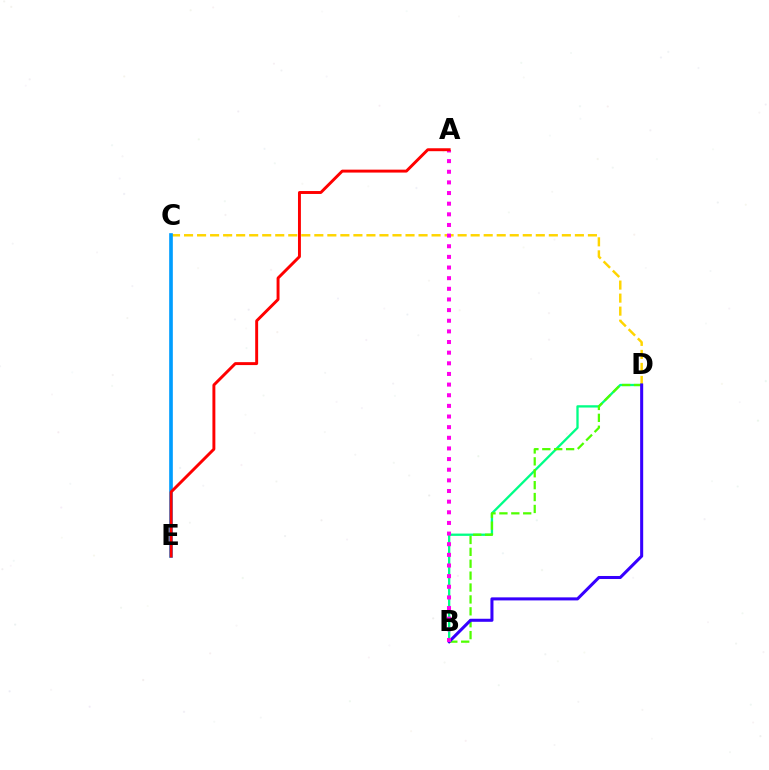{('C', 'D'): [{'color': '#ffd500', 'line_style': 'dashed', 'thickness': 1.77}], ('B', 'D'): [{'color': '#00ff86', 'line_style': 'solid', 'thickness': 1.67}, {'color': '#4fff00', 'line_style': 'dashed', 'thickness': 1.62}, {'color': '#3700ff', 'line_style': 'solid', 'thickness': 2.19}], ('C', 'E'): [{'color': '#009eff', 'line_style': 'solid', 'thickness': 2.63}], ('A', 'B'): [{'color': '#ff00ed', 'line_style': 'dotted', 'thickness': 2.89}], ('A', 'E'): [{'color': '#ff0000', 'line_style': 'solid', 'thickness': 2.11}]}